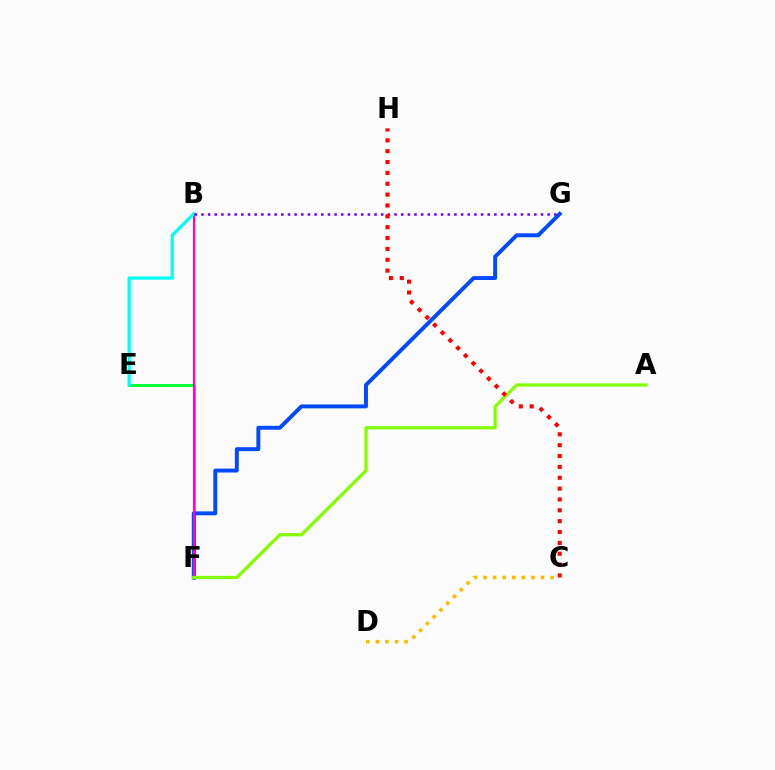{('E', 'F'): [{'color': '#00ff39', 'line_style': 'solid', 'thickness': 2.16}], ('F', 'G'): [{'color': '#004bff', 'line_style': 'solid', 'thickness': 2.83}], ('B', 'F'): [{'color': '#ff00cf', 'line_style': 'solid', 'thickness': 1.6}], ('B', 'E'): [{'color': '#00fff6', 'line_style': 'solid', 'thickness': 2.34}], ('B', 'G'): [{'color': '#7200ff', 'line_style': 'dotted', 'thickness': 1.81}], ('C', 'D'): [{'color': '#ffbd00', 'line_style': 'dotted', 'thickness': 2.6}], ('A', 'F'): [{'color': '#84ff00', 'line_style': 'solid', 'thickness': 2.33}], ('C', 'H'): [{'color': '#ff0000', 'line_style': 'dotted', 'thickness': 2.95}]}